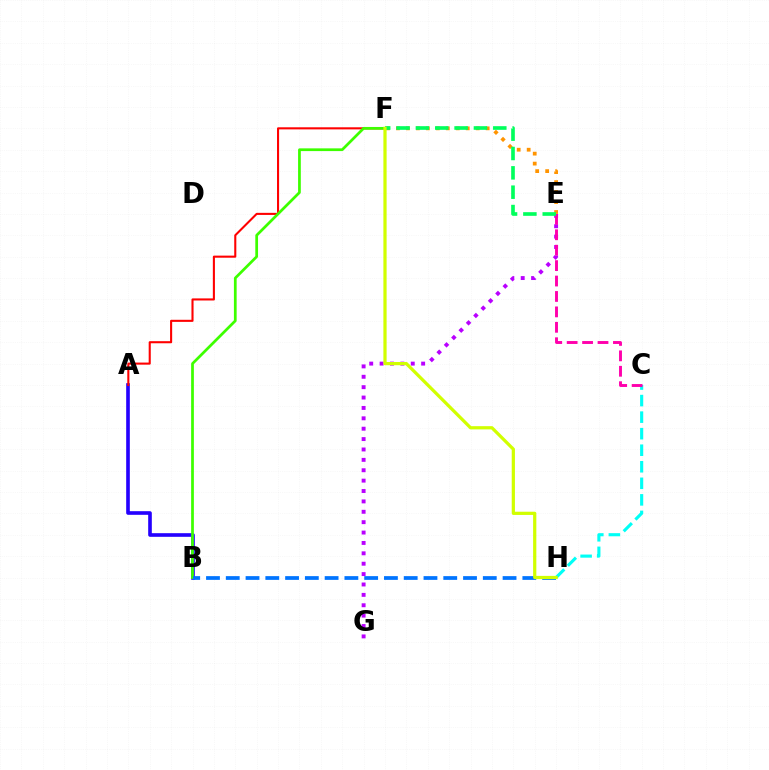{('C', 'H'): [{'color': '#00fff6', 'line_style': 'dashed', 'thickness': 2.25}], ('A', 'B'): [{'color': '#2500ff', 'line_style': 'solid', 'thickness': 2.62}], ('E', 'G'): [{'color': '#b900ff', 'line_style': 'dotted', 'thickness': 2.82}], ('E', 'F'): [{'color': '#ff9400', 'line_style': 'dotted', 'thickness': 2.71}, {'color': '#00ff5c', 'line_style': 'dashed', 'thickness': 2.63}], ('A', 'F'): [{'color': '#ff0000', 'line_style': 'solid', 'thickness': 1.5}], ('C', 'E'): [{'color': '#ff00ac', 'line_style': 'dashed', 'thickness': 2.1}], ('B', 'F'): [{'color': '#3dff00', 'line_style': 'solid', 'thickness': 1.97}], ('B', 'H'): [{'color': '#0074ff', 'line_style': 'dashed', 'thickness': 2.69}], ('F', 'H'): [{'color': '#d1ff00', 'line_style': 'solid', 'thickness': 2.32}]}